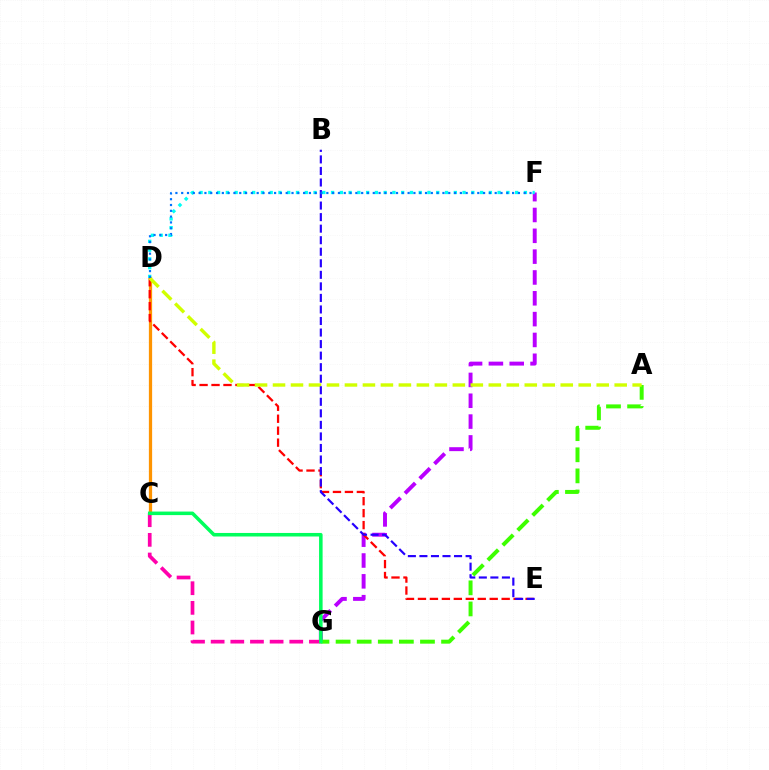{('C', 'D'): [{'color': '#ff9400', 'line_style': 'solid', 'thickness': 2.35}], ('F', 'G'): [{'color': '#b900ff', 'line_style': 'dashed', 'thickness': 2.83}], ('C', 'G'): [{'color': '#ff00ac', 'line_style': 'dashed', 'thickness': 2.67}, {'color': '#00ff5c', 'line_style': 'solid', 'thickness': 2.55}], ('A', 'G'): [{'color': '#3dff00', 'line_style': 'dashed', 'thickness': 2.87}], ('D', 'F'): [{'color': '#00fff6', 'line_style': 'dotted', 'thickness': 2.38}, {'color': '#0074ff', 'line_style': 'dotted', 'thickness': 1.58}], ('D', 'E'): [{'color': '#ff0000', 'line_style': 'dashed', 'thickness': 1.62}], ('A', 'D'): [{'color': '#d1ff00', 'line_style': 'dashed', 'thickness': 2.44}], ('B', 'E'): [{'color': '#2500ff', 'line_style': 'dashed', 'thickness': 1.57}]}